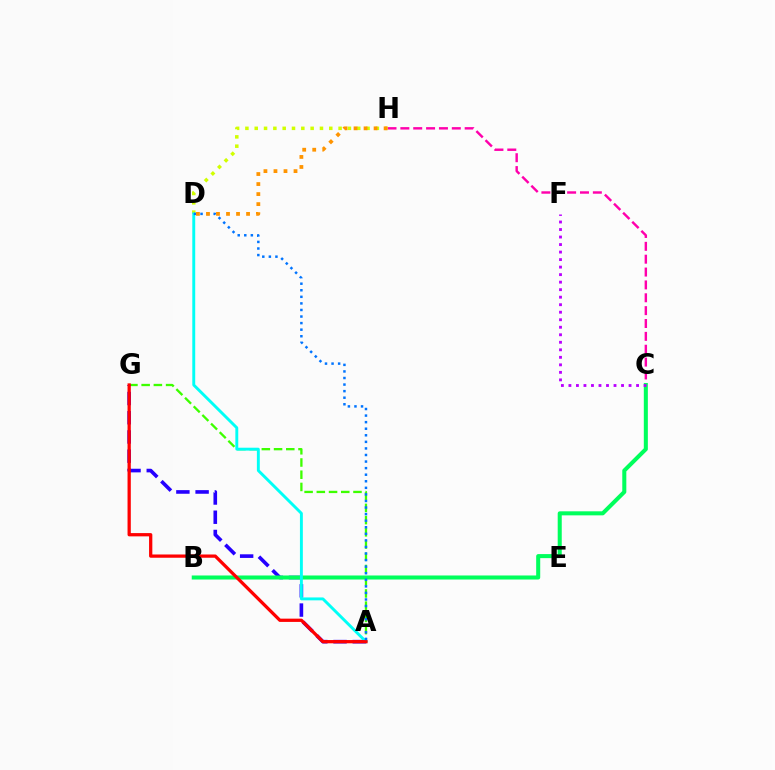{('A', 'G'): [{'color': '#3dff00', 'line_style': 'dashed', 'thickness': 1.66}, {'color': '#2500ff', 'line_style': 'dashed', 'thickness': 2.61}, {'color': '#ff0000', 'line_style': 'solid', 'thickness': 2.35}], ('C', 'H'): [{'color': '#ff00ac', 'line_style': 'dashed', 'thickness': 1.75}], ('B', 'C'): [{'color': '#00ff5c', 'line_style': 'solid', 'thickness': 2.91}], ('D', 'H'): [{'color': '#d1ff00', 'line_style': 'dotted', 'thickness': 2.53}, {'color': '#ff9400', 'line_style': 'dotted', 'thickness': 2.72}], ('A', 'D'): [{'color': '#00fff6', 'line_style': 'solid', 'thickness': 2.09}, {'color': '#0074ff', 'line_style': 'dotted', 'thickness': 1.78}], ('C', 'F'): [{'color': '#b900ff', 'line_style': 'dotted', 'thickness': 2.04}]}